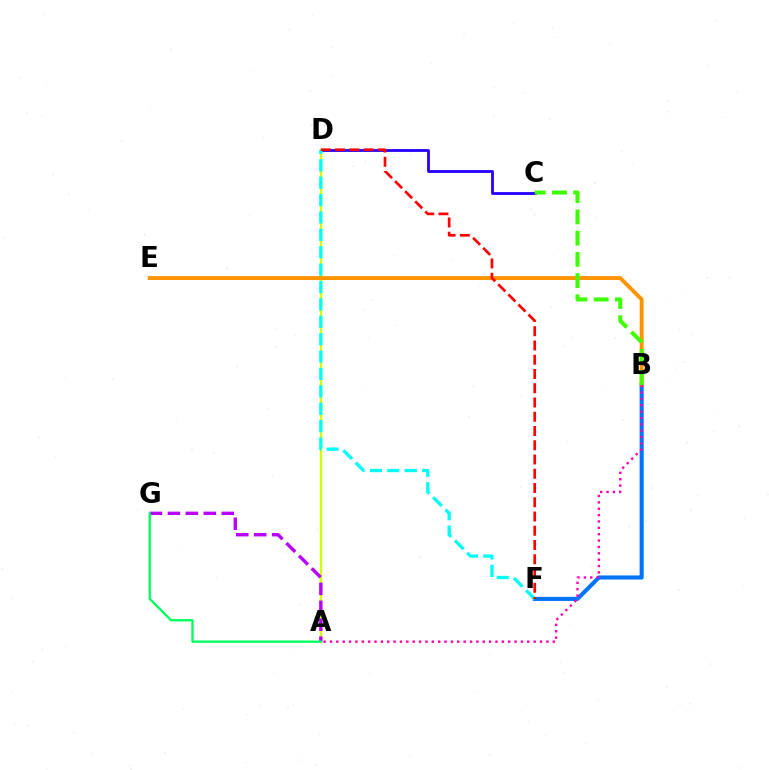{('B', 'F'): [{'color': '#0074ff', 'line_style': 'solid', 'thickness': 2.95}], ('C', 'D'): [{'color': '#2500ff', 'line_style': 'solid', 'thickness': 2.03}], ('A', 'D'): [{'color': '#d1ff00', 'line_style': 'solid', 'thickness': 1.68}], ('B', 'E'): [{'color': '#ff9400', 'line_style': 'solid', 'thickness': 2.81}], ('A', 'G'): [{'color': '#b900ff', 'line_style': 'dashed', 'thickness': 2.44}, {'color': '#00ff5c', 'line_style': 'solid', 'thickness': 1.67}], ('B', 'C'): [{'color': '#3dff00', 'line_style': 'dashed', 'thickness': 2.88}], ('D', 'F'): [{'color': '#00fff6', 'line_style': 'dashed', 'thickness': 2.36}, {'color': '#ff0000', 'line_style': 'dashed', 'thickness': 1.94}], ('A', 'B'): [{'color': '#ff00ac', 'line_style': 'dotted', 'thickness': 1.73}]}